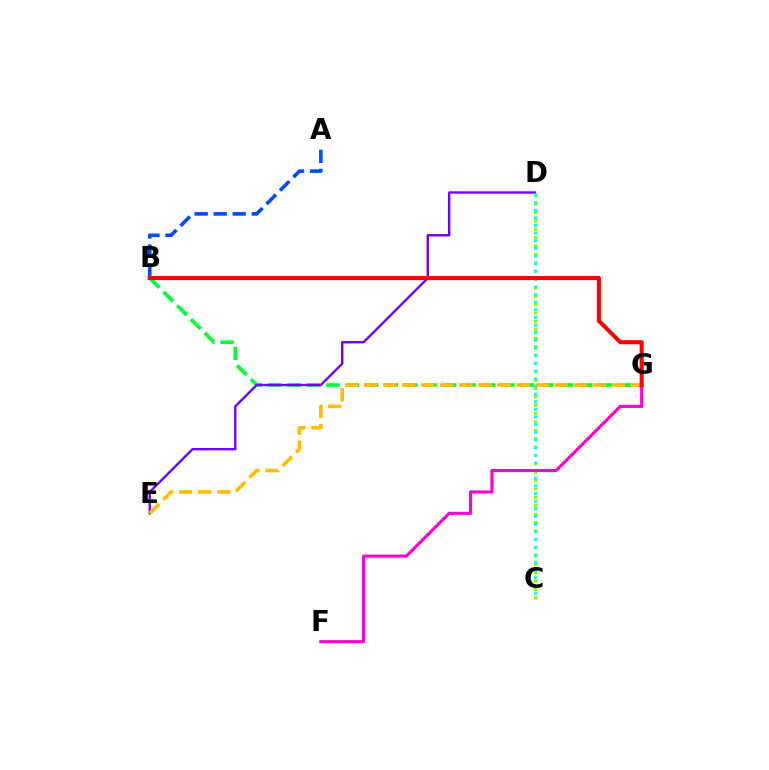{('B', 'G'): [{'color': '#00ff39', 'line_style': 'dashed', 'thickness': 2.64}, {'color': '#ff0000', 'line_style': 'solid', 'thickness': 2.93}], ('D', 'E'): [{'color': '#7200ff', 'line_style': 'solid', 'thickness': 1.71}], ('A', 'B'): [{'color': '#004bff', 'line_style': 'dashed', 'thickness': 2.58}], ('C', 'D'): [{'color': '#84ff00', 'line_style': 'dotted', 'thickness': 2.28}, {'color': '#00fff6', 'line_style': 'dotted', 'thickness': 2.08}], ('E', 'G'): [{'color': '#ffbd00', 'line_style': 'dashed', 'thickness': 2.59}], ('F', 'G'): [{'color': '#ff00cf', 'line_style': 'solid', 'thickness': 2.24}]}